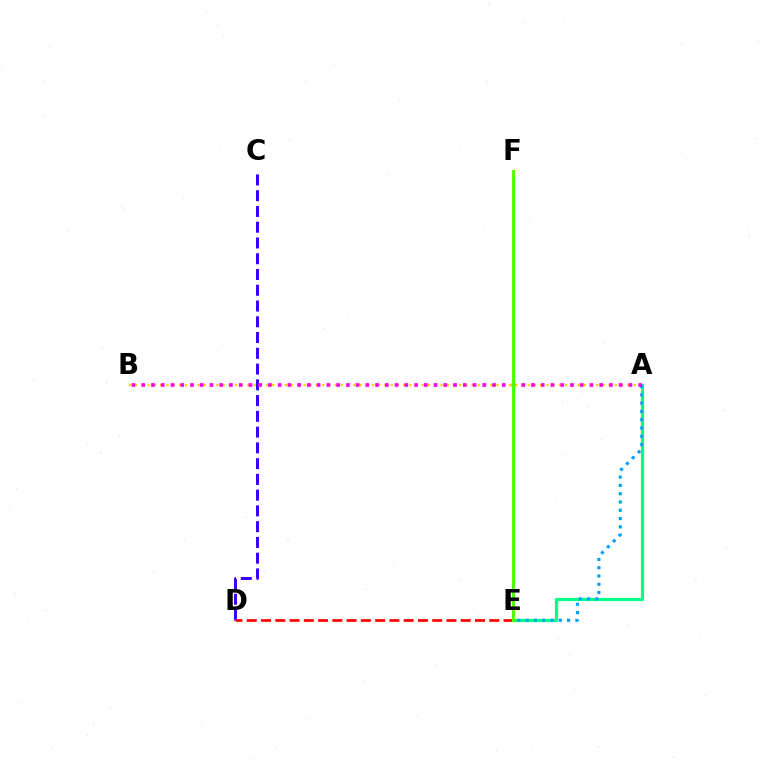{('A', 'B'): [{'color': '#ffd500', 'line_style': 'dotted', 'thickness': 1.69}, {'color': '#ff00ed', 'line_style': 'dotted', 'thickness': 2.65}], ('A', 'E'): [{'color': '#00ff86', 'line_style': 'solid', 'thickness': 2.31}, {'color': '#009eff', 'line_style': 'dotted', 'thickness': 2.25}], ('C', 'D'): [{'color': '#3700ff', 'line_style': 'dashed', 'thickness': 2.14}], ('D', 'E'): [{'color': '#ff0000', 'line_style': 'dashed', 'thickness': 1.94}], ('E', 'F'): [{'color': '#4fff00', 'line_style': 'solid', 'thickness': 2.15}]}